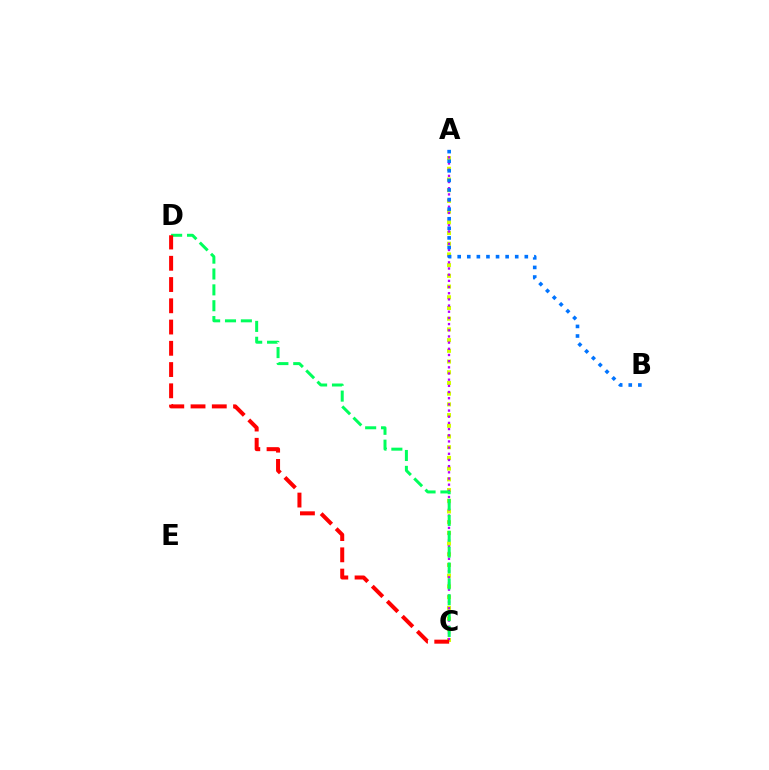{('A', 'C'): [{'color': '#d1ff00', 'line_style': 'dotted', 'thickness': 2.91}, {'color': '#b900ff', 'line_style': 'dotted', 'thickness': 1.68}], ('A', 'B'): [{'color': '#0074ff', 'line_style': 'dotted', 'thickness': 2.61}], ('C', 'D'): [{'color': '#00ff5c', 'line_style': 'dashed', 'thickness': 2.15}, {'color': '#ff0000', 'line_style': 'dashed', 'thickness': 2.89}]}